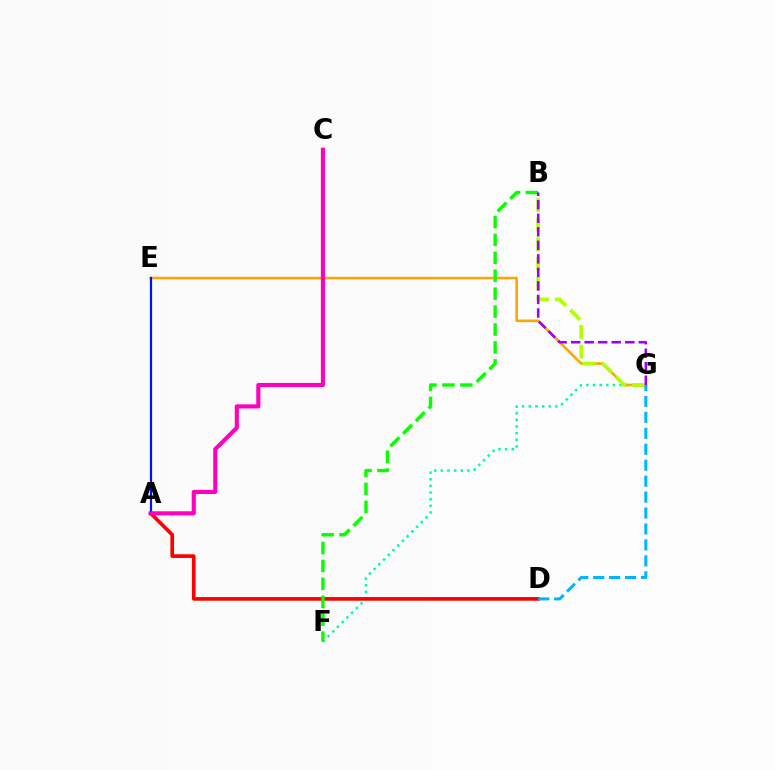{('F', 'G'): [{'color': '#00ff9d', 'line_style': 'dotted', 'thickness': 1.81}], ('A', 'D'): [{'color': '#ff0000', 'line_style': 'solid', 'thickness': 2.64}], ('E', 'G'): [{'color': '#ffa500', 'line_style': 'solid', 'thickness': 1.85}], ('B', 'G'): [{'color': '#b3ff00', 'line_style': 'dashed', 'thickness': 2.67}, {'color': '#9b00ff', 'line_style': 'dashed', 'thickness': 1.84}], ('B', 'F'): [{'color': '#08ff00', 'line_style': 'dashed', 'thickness': 2.43}], ('D', 'G'): [{'color': '#00b5ff', 'line_style': 'dashed', 'thickness': 2.17}], ('A', 'E'): [{'color': '#0010ff', 'line_style': 'solid', 'thickness': 1.59}], ('A', 'C'): [{'color': '#ff00bd', 'line_style': 'solid', 'thickness': 2.96}]}